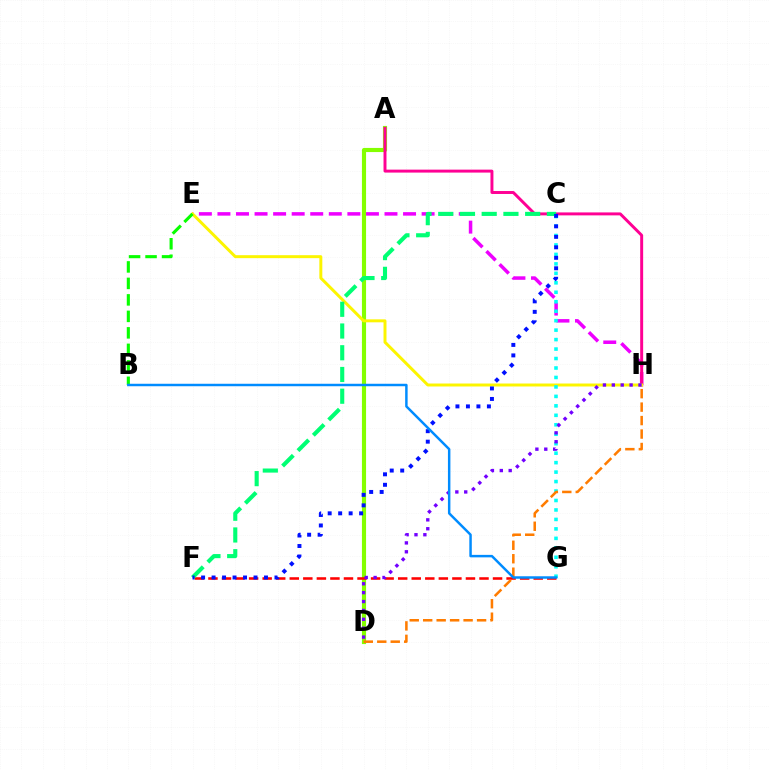{('E', 'H'): [{'color': '#ee00ff', 'line_style': 'dashed', 'thickness': 2.52}, {'color': '#fcf500', 'line_style': 'solid', 'thickness': 2.14}], ('A', 'D'): [{'color': '#84ff00', 'line_style': 'solid', 'thickness': 2.98}], ('A', 'H'): [{'color': '#ff0094', 'line_style': 'solid', 'thickness': 2.13}], ('F', 'G'): [{'color': '#ff0000', 'line_style': 'dashed', 'thickness': 1.84}], ('C', 'F'): [{'color': '#00ff74', 'line_style': 'dashed', 'thickness': 2.95}, {'color': '#0010ff', 'line_style': 'dotted', 'thickness': 2.85}], ('C', 'G'): [{'color': '#00fff6', 'line_style': 'dotted', 'thickness': 2.57}], ('D', 'H'): [{'color': '#7200ff', 'line_style': 'dotted', 'thickness': 2.41}, {'color': '#ff7c00', 'line_style': 'dashed', 'thickness': 1.83}], ('B', 'E'): [{'color': '#08ff00', 'line_style': 'dashed', 'thickness': 2.24}], ('B', 'G'): [{'color': '#008cff', 'line_style': 'solid', 'thickness': 1.78}]}